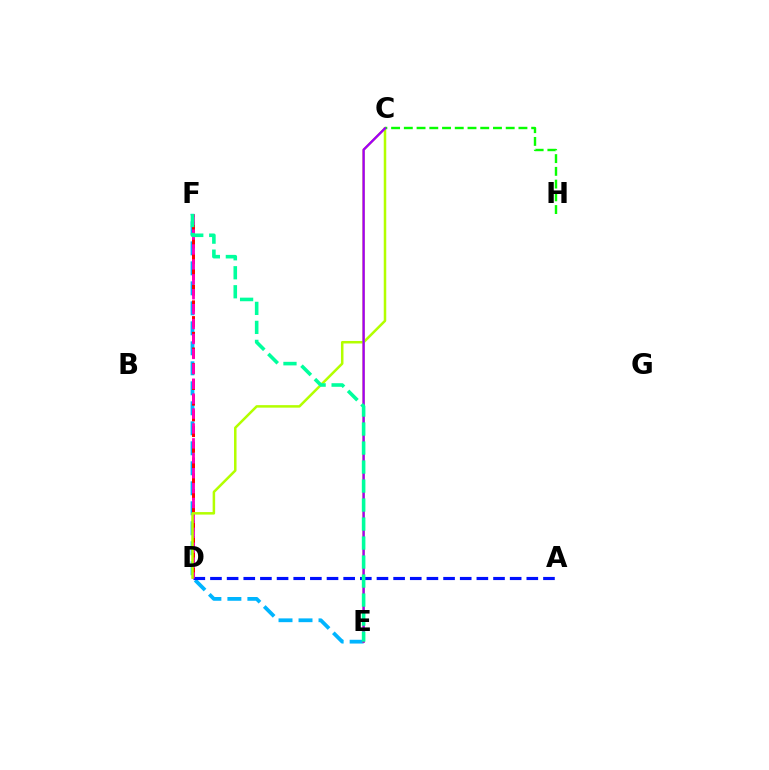{('E', 'F'): [{'color': '#00b5ff', 'line_style': 'dashed', 'thickness': 2.72}, {'color': '#00ff9d', 'line_style': 'dashed', 'thickness': 2.58}], ('D', 'F'): [{'color': '#ff0000', 'line_style': 'dashed', 'thickness': 2.13}, {'color': '#ff00bd', 'line_style': 'dashed', 'thickness': 2.03}], ('A', 'D'): [{'color': '#0010ff', 'line_style': 'dashed', 'thickness': 2.26}], ('C', 'E'): [{'color': '#ffa500', 'line_style': 'solid', 'thickness': 1.59}, {'color': '#9b00ff', 'line_style': 'solid', 'thickness': 1.64}], ('C', 'D'): [{'color': '#b3ff00', 'line_style': 'solid', 'thickness': 1.81}], ('C', 'H'): [{'color': '#08ff00', 'line_style': 'dashed', 'thickness': 1.73}]}